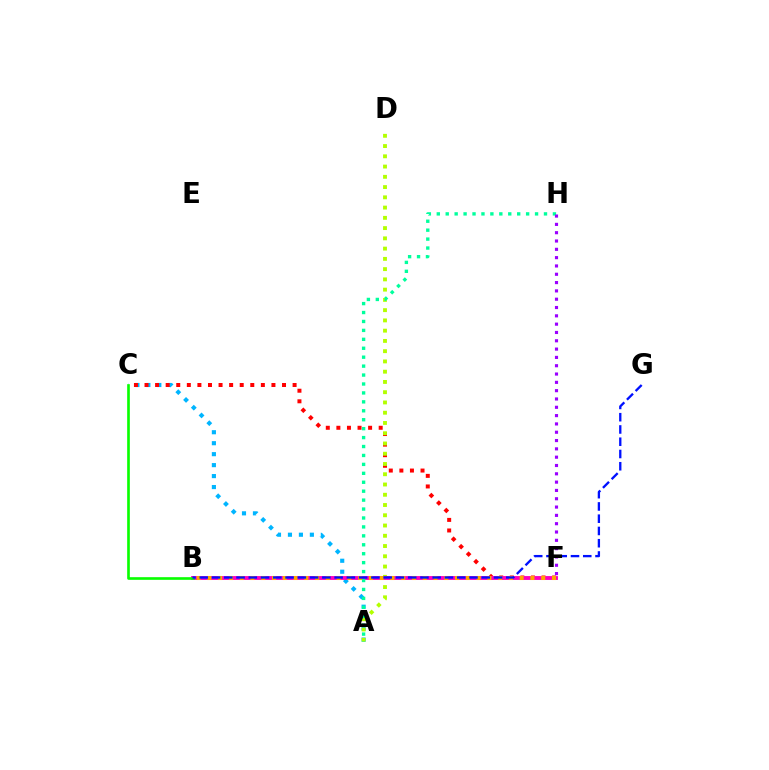{('A', 'C'): [{'color': '#00b5ff', 'line_style': 'dotted', 'thickness': 2.98}], ('C', 'F'): [{'color': '#ff0000', 'line_style': 'dotted', 'thickness': 2.87}], ('A', 'D'): [{'color': '#b3ff00', 'line_style': 'dotted', 'thickness': 2.79}], ('B', 'F'): [{'color': '#ff00bd', 'line_style': 'solid', 'thickness': 2.79}, {'color': '#ffa500', 'line_style': 'dotted', 'thickness': 2.93}], ('A', 'H'): [{'color': '#00ff9d', 'line_style': 'dotted', 'thickness': 2.43}], ('B', 'C'): [{'color': '#08ff00', 'line_style': 'solid', 'thickness': 1.9}], ('B', 'G'): [{'color': '#0010ff', 'line_style': 'dashed', 'thickness': 1.67}], ('F', 'H'): [{'color': '#9b00ff', 'line_style': 'dotted', 'thickness': 2.26}]}